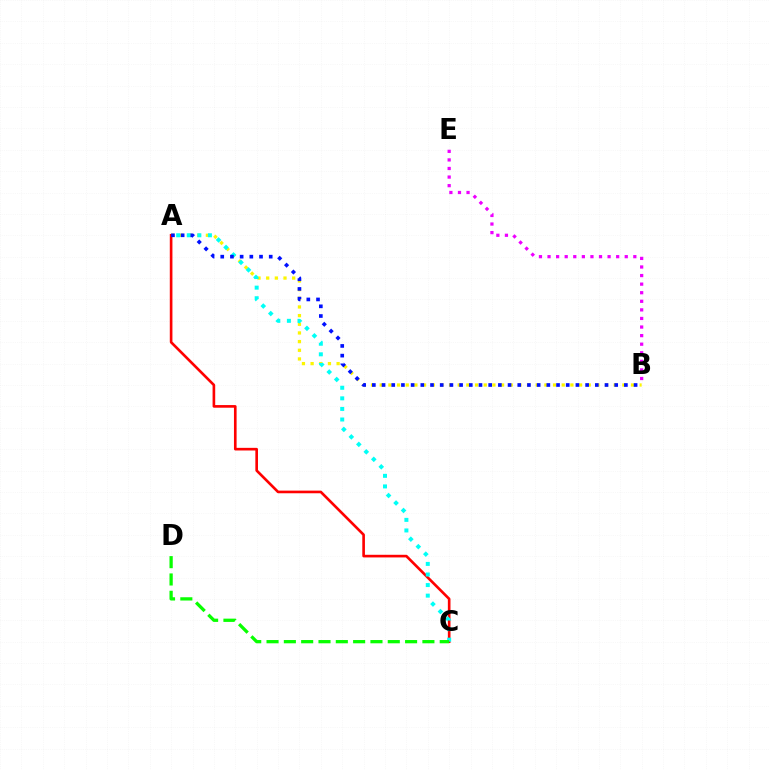{('A', 'B'): [{'color': '#fcf500', 'line_style': 'dotted', 'thickness': 2.35}, {'color': '#0010ff', 'line_style': 'dotted', 'thickness': 2.63}], ('A', 'C'): [{'color': '#ff0000', 'line_style': 'solid', 'thickness': 1.9}, {'color': '#00fff6', 'line_style': 'dotted', 'thickness': 2.87}], ('B', 'E'): [{'color': '#ee00ff', 'line_style': 'dotted', 'thickness': 2.33}], ('C', 'D'): [{'color': '#08ff00', 'line_style': 'dashed', 'thickness': 2.35}]}